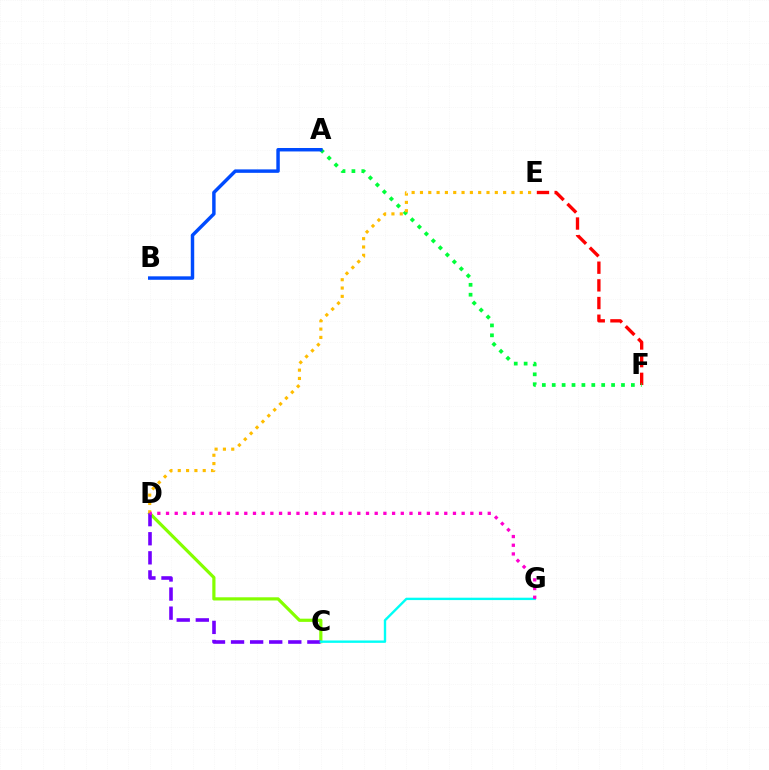{('C', 'D'): [{'color': '#84ff00', 'line_style': 'solid', 'thickness': 2.3}, {'color': '#7200ff', 'line_style': 'dashed', 'thickness': 2.59}], ('C', 'G'): [{'color': '#00fff6', 'line_style': 'solid', 'thickness': 1.71}], ('E', 'F'): [{'color': '#ff0000', 'line_style': 'dashed', 'thickness': 2.4}], ('A', 'F'): [{'color': '#00ff39', 'line_style': 'dotted', 'thickness': 2.69}], ('A', 'B'): [{'color': '#004bff', 'line_style': 'solid', 'thickness': 2.49}], ('D', 'E'): [{'color': '#ffbd00', 'line_style': 'dotted', 'thickness': 2.26}], ('D', 'G'): [{'color': '#ff00cf', 'line_style': 'dotted', 'thickness': 2.36}]}